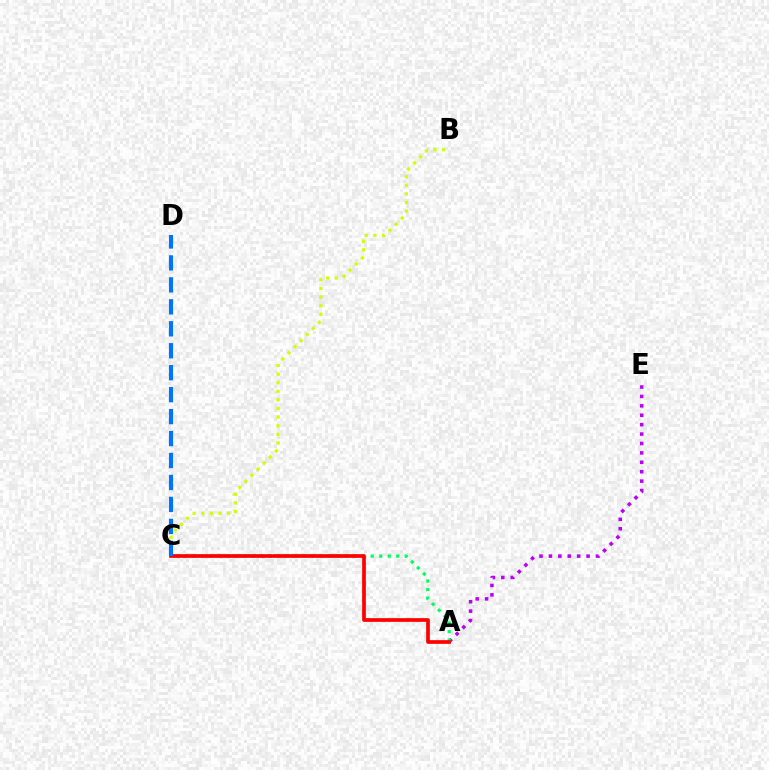{('A', 'E'): [{'color': '#b900ff', 'line_style': 'dotted', 'thickness': 2.56}], ('A', 'C'): [{'color': '#00ff5c', 'line_style': 'dotted', 'thickness': 2.31}, {'color': '#ff0000', 'line_style': 'solid', 'thickness': 2.67}], ('B', 'C'): [{'color': '#d1ff00', 'line_style': 'dotted', 'thickness': 2.34}], ('C', 'D'): [{'color': '#0074ff', 'line_style': 'dashed', 'thickness': 2.98}]}